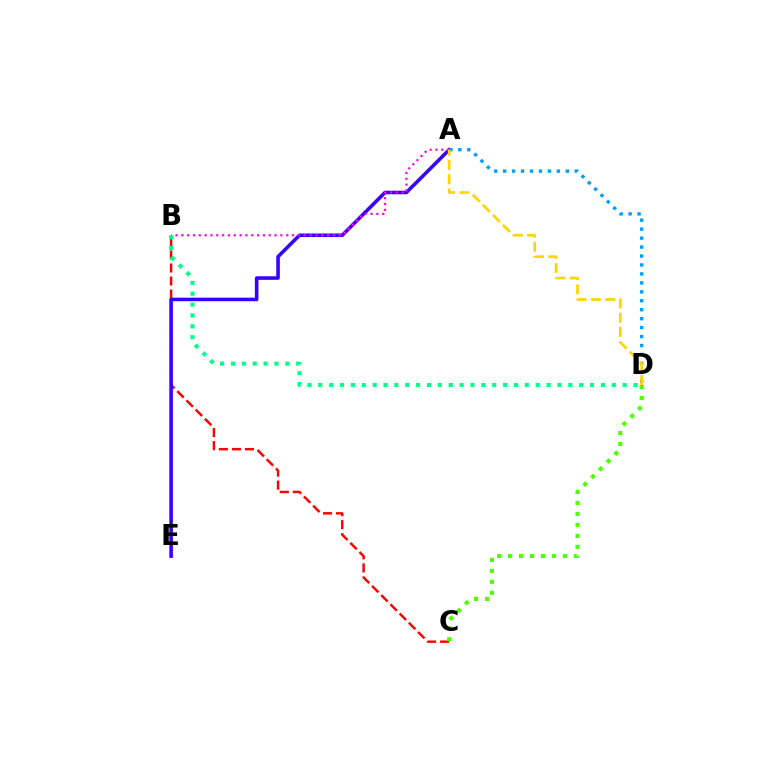{('B', 'C'): [{'color': '#ff0000', 'line_style': 'dashed', 'thickness': 1.77}], ('A', 'E'): [{'color': '#3700ff', 'line_style': 'solid', 'thickness': 2.57}], ('C', 'D'): [{'color': '#4fff00', 'line_style': 'dotted', 'thickness': 2.98}], ('A', 'D'): [{'color': '#009eff', 'line_style': 'dotted', 'thickness': 2.43}, {'color': '#ffd500', 'line_style': 'dashed', 'thickness': 1.93}], ('A', 'B'): [{'color': '#ff00ed', 'line_style': 'dotted', 'thickness': 1.58}], ('B', 'D'): [{'color': '#00ff86', 'line_style': 'dotted', 'thickness': 2.95}]}